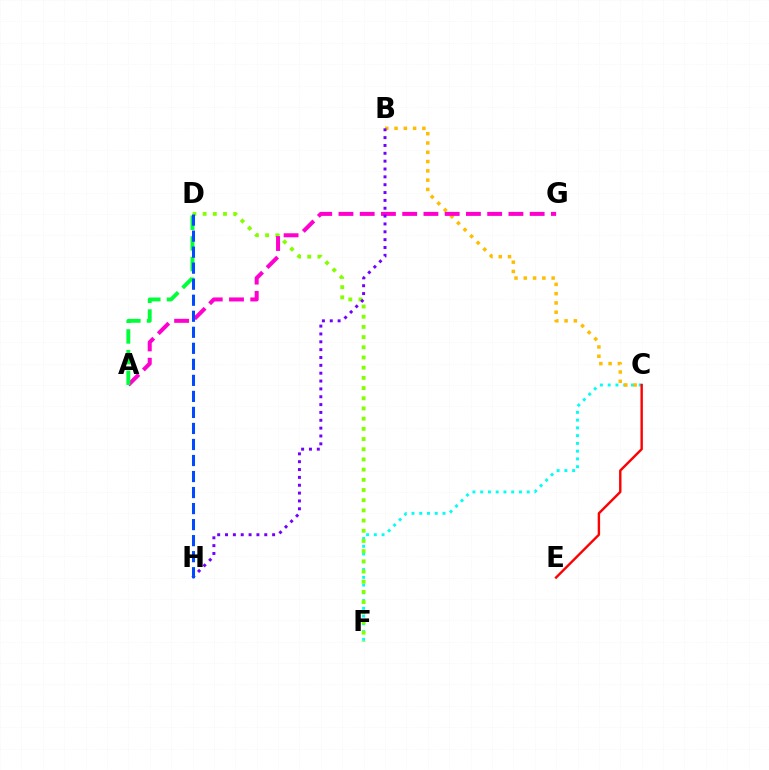{('C', 'F'): [{'color': '#00fff6', 'line_style': 'dotted', 'thickness': 2.11}], ('D', 'F'): [{'color': '#84ff00', 'line_style': 'dotted', 'thickness': 2.77}], ('C', 'E'): [{'color': '#ff0000', 'line_style': 'solid', 'thickness': 1.73}], ('B', 'C'): [{'color': '#ffbd00', 'line_style': 'dotted', 'thickness': 2.52}], ('A', 'G'): [{'color': '#ff00cf', 'line_style': 'dashed', 'thickness': 2.89}], ('B', 'H'): [{'color': '#7200ff', 'line_style': 'dotted', 'thickness': 2.13}], ('A', 'D'): [{'color': '#00ff39', 'line_style': 'dashed', 'thickness': 2.81}], ('D', 'H'): [{'color': '#004bff', 'line_style': 'dashed', 'thickness': 2.18}]}